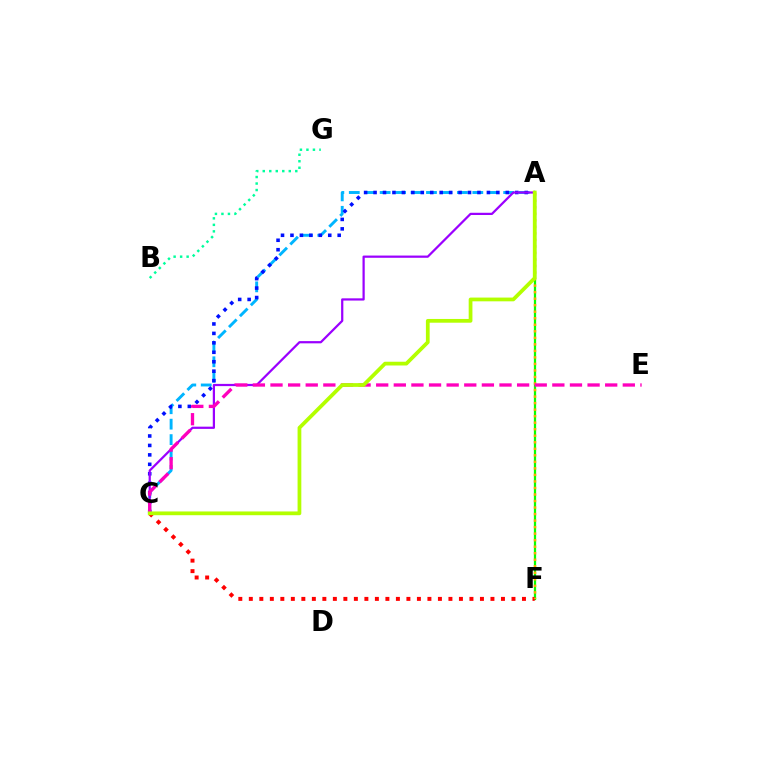{('A', 'F'): [{'color': '#08ff00', 'line_style': 'solid', 'thickness': 1.62}, {'color': '#ffa500', 'line_style': 'dotted', 'thickness': 1.77}], ('C', 'F'): [{'color': '#ff0000', 'line_style': 'dotted', 'thickness': 2.85}], ('B', 'G'): [{'color': '#00ff9d', 'line_style': 'dotted', 'thickness': 1.77}], ('A', 'C'): [{'color': '#00b5ff', 'line_style': 'dashed', 'thickness': 2.1}, {'color': '#0010ff', 'line_style': 'dotted', 'thickness': 2.57}, {'color': '#9b00ff', 'line_style': 'solid', 'thickness': 1.6}, {'color': '#b3ff00', 'line_style': 'solid', 'thickness': 2.7}], ('C', 'E'): [{'color': '#ff00bd', 'line_style': 'dashed', 'thickness': 2.39}]}